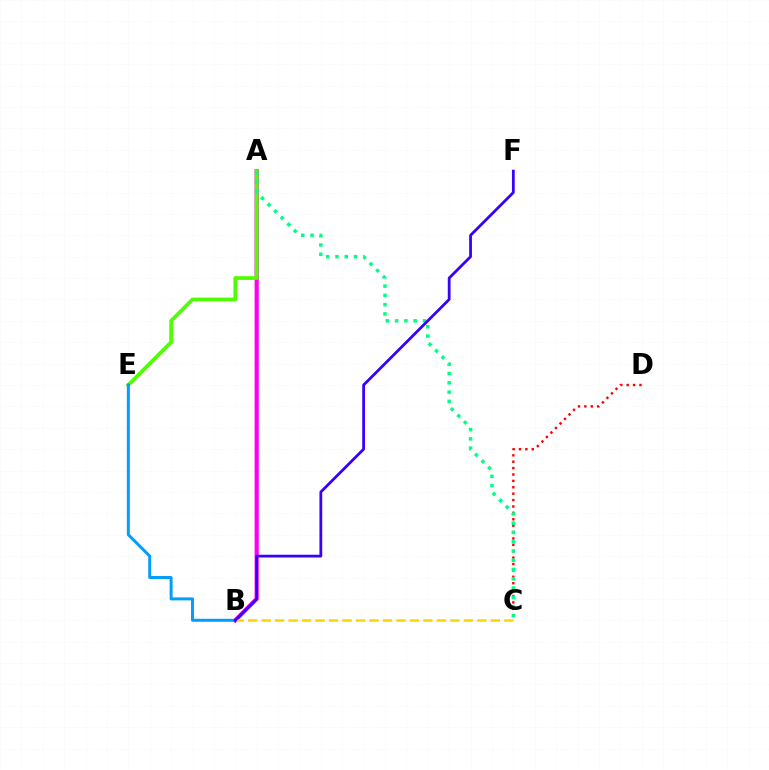{('A', 'B'): [{'color': '#ff00ed', 'line_style': 'solid', 'thickness': 2.99}], ('A', 'E'): [{'color': '#4fff00', 'line_style': 'solid', 'thickness': 2.69}], ('C', 'D'): [{'color': '#ff0000', 'line_style': 'dotted', 'thickness': 1.74}], ('A', 'C'): [{'color': '#00ff86', 'line_style': 'dotted', 'thickness': 2.52}], ('B', 'C'): [{'color': '#ffd500', 'line_style': 'dashed', 'thickness': 1.83}], ('B', 'E'): [{'color': '#009eff', 'line_style': 'solid', 'thickness': 2.15}], ('B', 'F'): [{'color': '#3700ff', 'line_style': 'solid', 'thickness': 2.0}]}